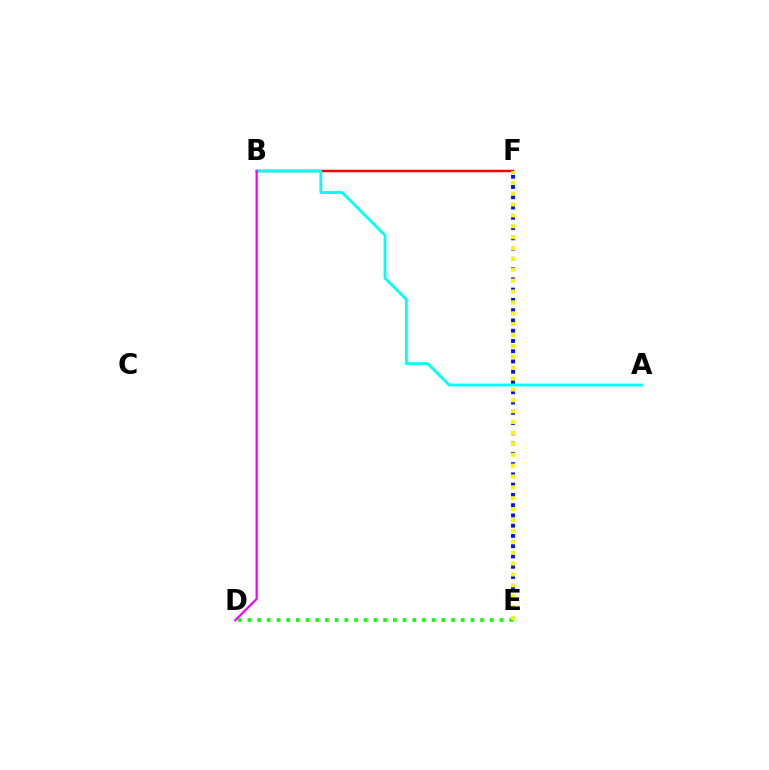{('D', 'E'): [{'color': '#08ff00', 'line_style': 'dotted', 'thickness': 2.63}], ('B', 'F'): [{'color': '#ff0000', 'line_style': 'solid', 'thickness': 1.76}], ('E', 'F'): [{'color': '#0010ff', 'line_style': 'dotted', 'thickness': 2.79}, {'color': '#fcf500', 'line_style': 'dotted', 'thickness': 2.96}], ('A', 'B'): [{'color': '#00fff6', 'line_style': 'solid', 'thickness': 2.03}], ('B', 'D'): [{'color': '#ee00ff', 'line_style': 'solid', 'thickness': 1.58}]}